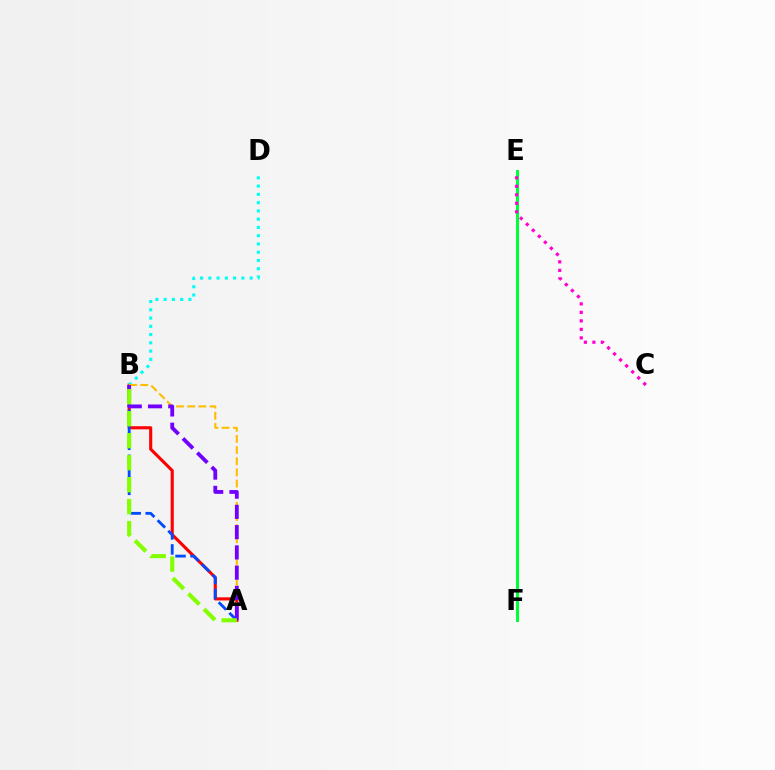{('A', 'B'): [{'color': '#ff0000', 'line_style': 'solid', 'thickness': 2.24}, {'color': '#004bff', 'line_style': 'dashed', 'thickness': 2.04}, {'color': '#ffbd00', 'line_style': 'dashed', 'thickness': 1.52}, {'color': '#7200ff', 'line_style': 'dashed', 'thickness': 2.75}, {'color': '#84ff00', 'line_style': 'dashed', 'thickness': 2.99}], ('B', 'D'): [{'color': '#00fff6', 'line_style': 'dotted', 'thickness': 2.24}], ('E', 'F'): [{'color': '#00ff39', 'line_style': 'solid', 'thickness': 2.18}], ('C', 'E'): [{'color': '#ff00cf', 'line_style': 'dotted', 'thickness': 2.31}]}